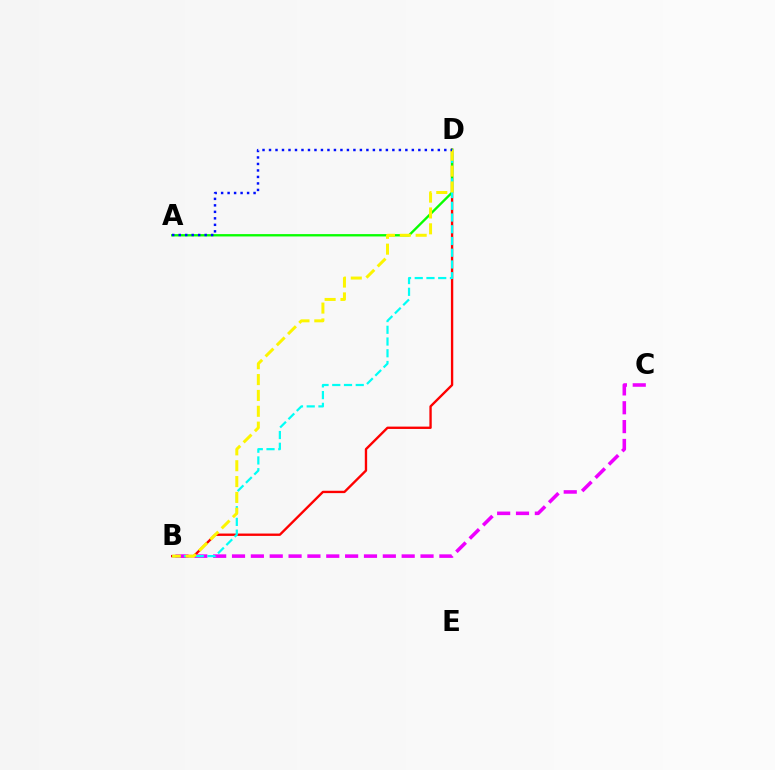{('B', 'D'): [{'color': '#ff0000', 'line_style': 'solid', 'thickness': 1.7}, {'color': '#00fff6', 'line_style': 'dashed', 'thickness': 1.59}, {'color': '#fcf500', 'line_style': 'dashed', 'thickness': 2.15}], ('B', 'C'): [{'color': '#ee00ff', 'line_style': 'dashed', 'thickness': 2.56}], ('A', 'D'): [{'color': '#08ff00', 'line_style': 'solid', 'thickness': 1.69}, {'color': '#0010ff', 'line_style': 'dotted', 'thickness': 1.76}]}